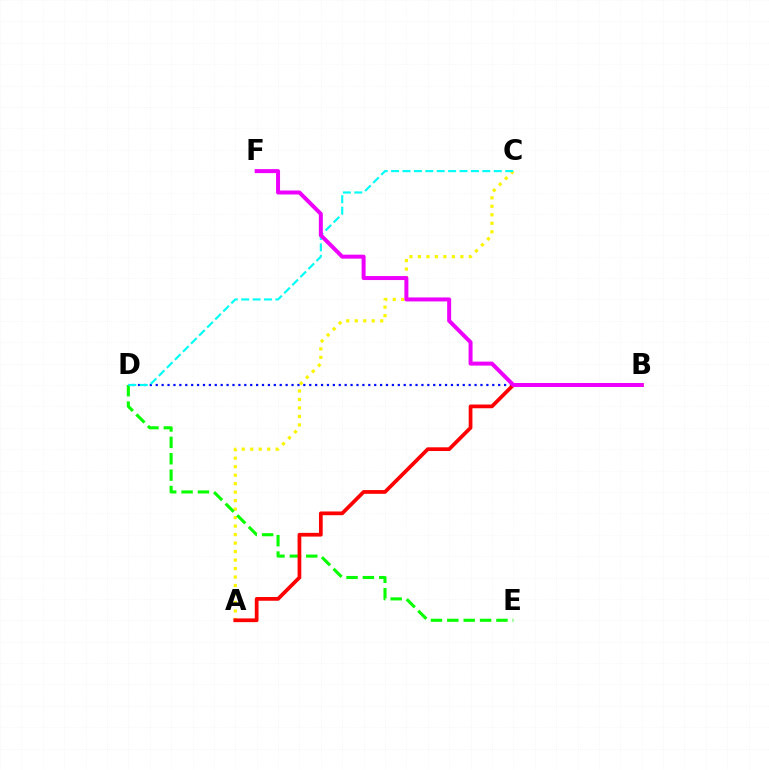{('A', 'C'): [{'color': '#fcf500', 'line_style': 'dotted', 'thickness': 2.31}], ('D', 'E'): [{'color': '#08ff00', 'line_style': 'dashed', 'thickness': 2.23}], ('B', 'D'): [{'color': '#0010ff', 'line_style': 'dotted', 'thickness': 1.6}], ('C', 'D'): [{'color': '#00fff6', 'line_style': 'dashed', 'thickness': 1.55}], ('A', 'B'): [{'color': '#ff0000', 'line_style': 'solid', 'thickness': 2.68}], ('B', 'F'): [{'color': '#ee00ff', 'line_style': 'solid', 'thickness': 2.87}]}